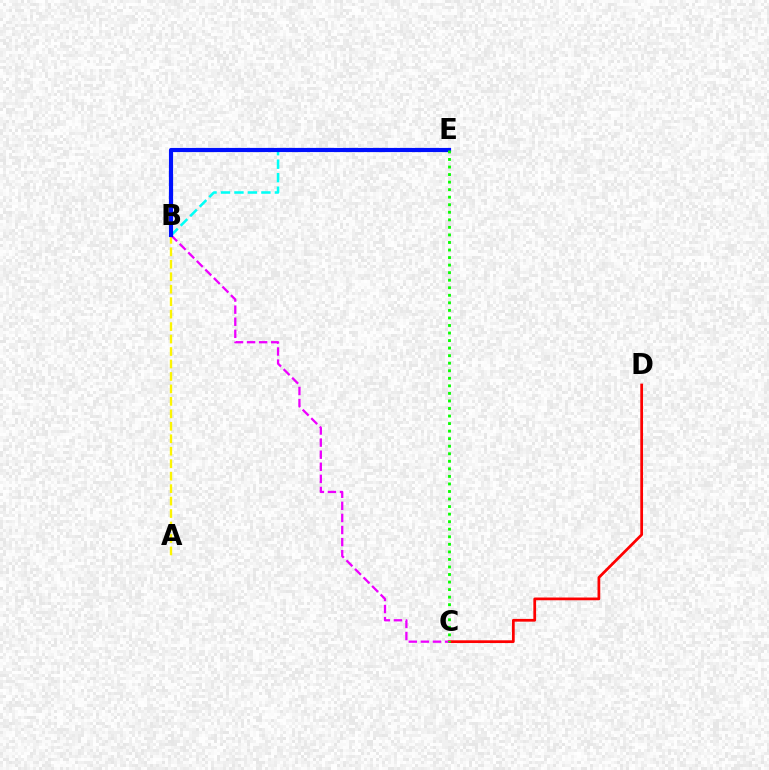{('C', 'D'): [{'color': '#ff0000', 'line_style': 'solid', 'thickness': 1.97}], ('B', 'E'): [{'color': '#00fff6', 'line_style': 'dashed', 'thickness': 1.83}, {'color': '#0010ff', 'line_style': 'solid', 'thickness': 2.99}], ('A', 'B'): [{'color': '#fcf500', 'line_style': 'dashed', 'thickness': 1.69}], ('B', 'C'): [{'color': '#ee00ff', 'line_style': 'dashed', 'thickness': 1.64}], ('C', 'E'): [{'color': '#08ff00', 'line_style': 'dotted', 'thickness': 2.05}]}